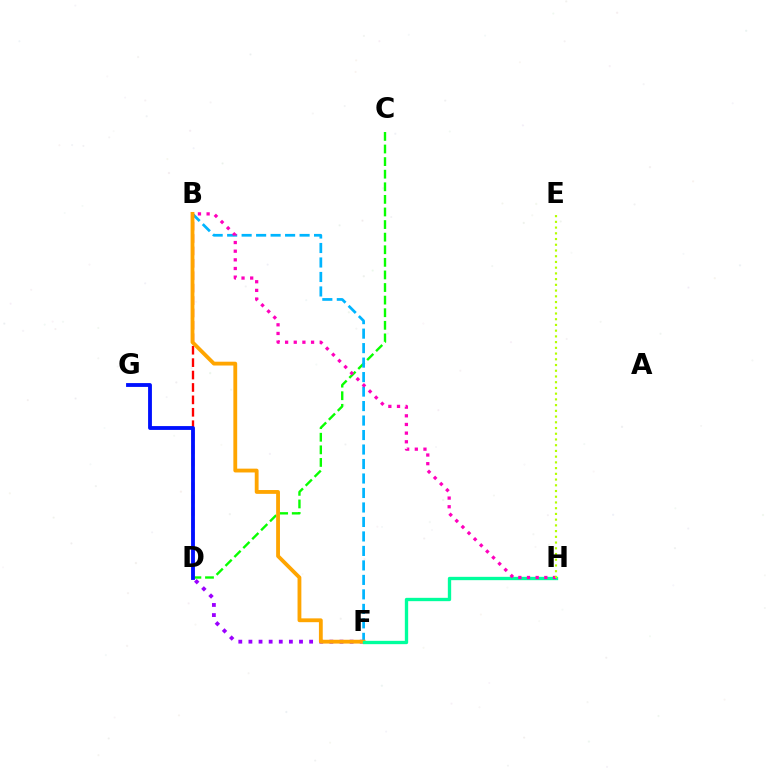{('D', 'F'): [{'color': '#9b00ff', 'line_style': 'dotted', 'thickness': 2.75}], ('C', 'D'): [{'color': '#08ff00', 'line_style': 'dashed', 'thickness': 1.71}], ('B', 'F'): [{'color': '#00b5ff', 'line_style': 'dashed', 'thickness': 1.97}, {'color': '#ffa500', 'line_style': 'solid', 'thickness': 2.75}], ('B', 'D'): [{'color': '#ff0000', 'line_style': 'dashed', 'thickness': 1.69}], ('F', 'H'): [{'color': '#00ff9d', 'line_style': 'solid', 'thickness': 2.4}], ('B', 'H'): [{'color': '#ff00bd', 'line_style': 'dotted', 'thickness': 2.35}], ('E', 'H'): [{'color': '#b3ff00', 'line_style': 'dotted', 'thickness': 1.56}], ('D', 'G'): [{'color': '#0010ff', 'line_style': 'solid', 'thickness': 2.76}]}